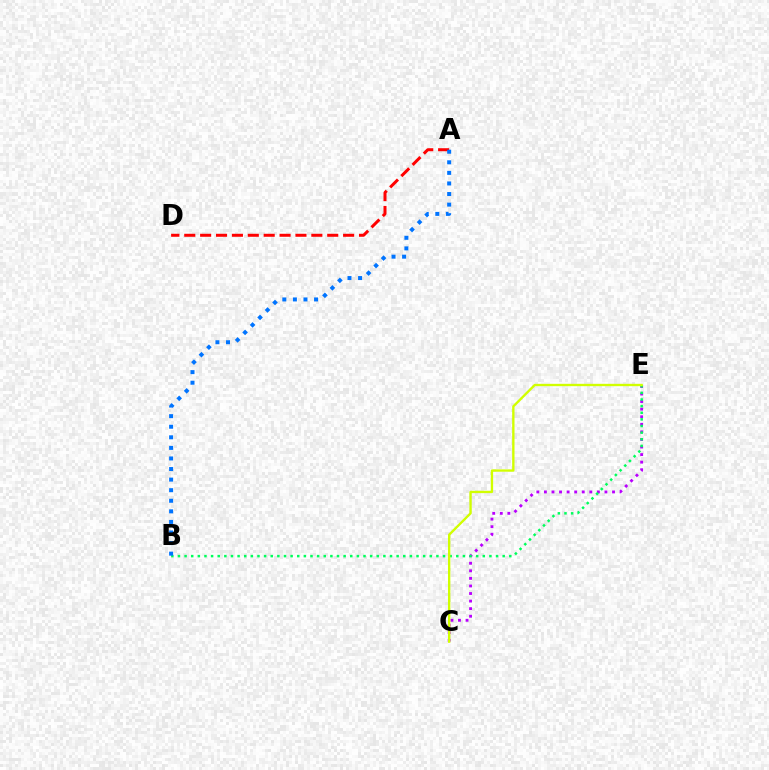{('C', 'E'): [{'color': '#b900ff', 'line_style': 'dotted', 'thickness': 2.06}, {'color': '#d1ff00', 'line_style': 'solid', 'thickness': 1.69}], ('A', 'D'): [{'color': '#ff0000', 'line_style': 'dashed', 'thickness': 2.16}], ('B', 'E'): [{'color': '#00ff5c', 'line_style': 'dotted', 'thickness': 1.8}], ('A', 'B'): [{'color': '#0074ff', 'line_style': 'dotted', 'thickness': 2.87}]}